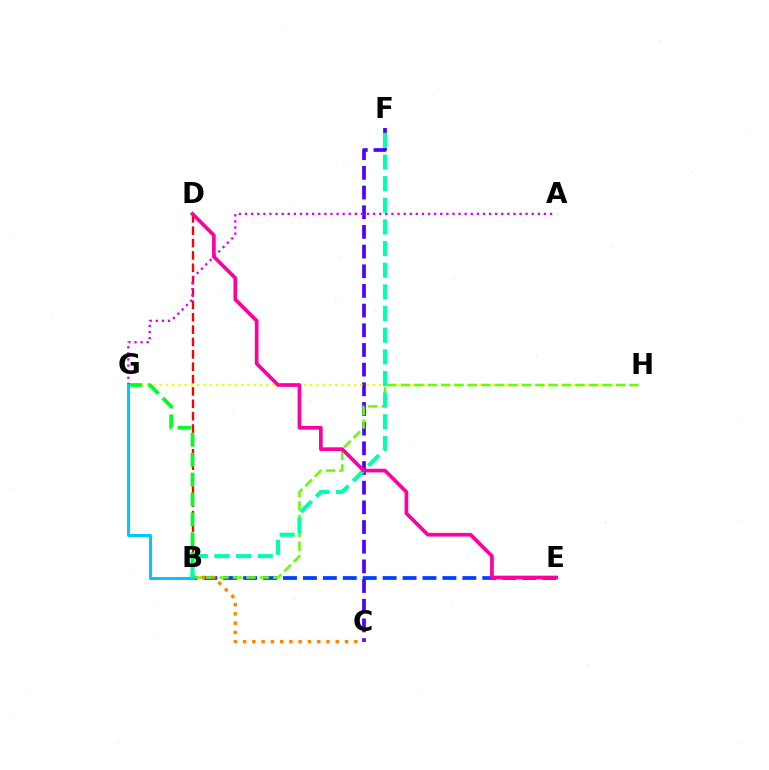{('B', 'E'): [{'color': '#003fff', 'line_style': 'dashed', 'thickness': 2.71}], ('C', 'F'): [{'color': '#4f00ff', 'line_style': 'dashed', 'thickness': 2.67}], ('G', 'H'): [{'color': '#eeff00', 'line_style': 'dotted', 'thickness': 1.7}], ('B', 'D'): [{'color': '#ff0000', 'line_style': 'dashed', 'thickness': 1.68}], ('B', 'H'): [{'color': '#66ff00', 'line_style': 'dashed', 'thickness': 1.83}], ('B', 'G'): [{'color': '#00ff27', 'line_style': 'dashed', 'thickness': 2.7}, {'color': '#00c7ff', 'line_style': 'solid', 'thickness': 2.16}], ('B', 'C'): [{'color': '#ff8800', 'line_style': 'dotted', 'thickness': 2.52}], ('A', 'G'): [{'color': '#d600ff', 'line_style': 'dotted', 'thickness': 1.66}], ('B', 'F'): [{'color': '#00ffaf', 'line_style': 'dashed', 'thickness': 2.94}], ('D', 'E'): [{'color': '#ff00a0', 'line_style': 'solid', 'thickness': 2.66}]}